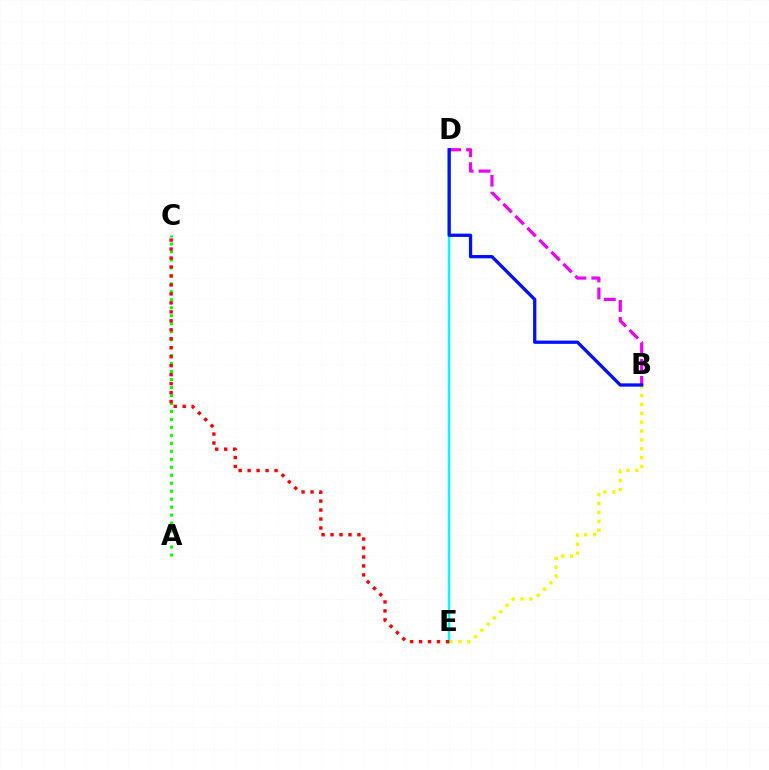{('A', 'C'): [{'color': '#08ff00', 'line_style': 'dotted', 'thickness': 2.17}], ('B', 'E'): [{'color': '#fcf500', 'line_style': 'dotted', 'thickness': 2.41}], ('D', 'E'): [{'color': '#00fff6', 'line_style': 'solid', 'thickness': 1.75}], ('B', 'D'): [{'color': '#ee00ff', 'line_style': 'dashed', 'thickness': 2.3}, {'color': '#0010ff', 'line_style': 'solid', 'thickness': 2.36}], ('C', 'E'): [{'color': '#ff0000', 'line_style': 'dotted', 'thickness': 2.44}]}